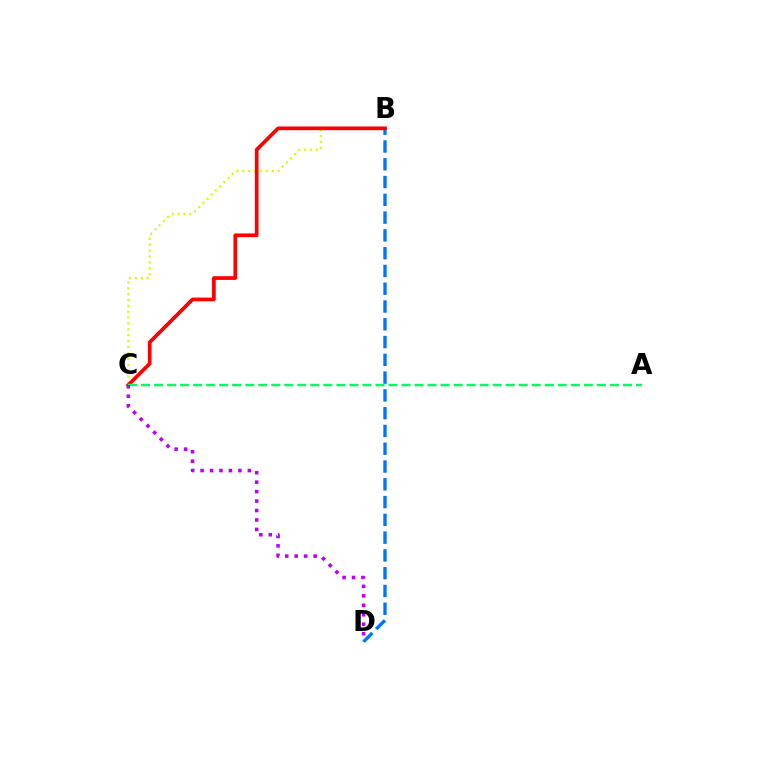{('B', 'C'): [{'color': '#d1ff00', 'line_style': 'dotted', 'thickness': 1.6}, {'color': '#ff0000', 'line_style': 'solid', 'thickness': 2.67}], ('B', 'D'): [{'color': '#0074ff', 'line_style': 'dashed', 'thickness': 2.42}], ('A', 'C'): [{'color': '#00ff5c', 'line_style': 'dashed', 'thickness': 1.77}], ('C', 'D'): [{'color': '#b900ff', 'line_style': 'dotted', 'thickness': 2.57}]}